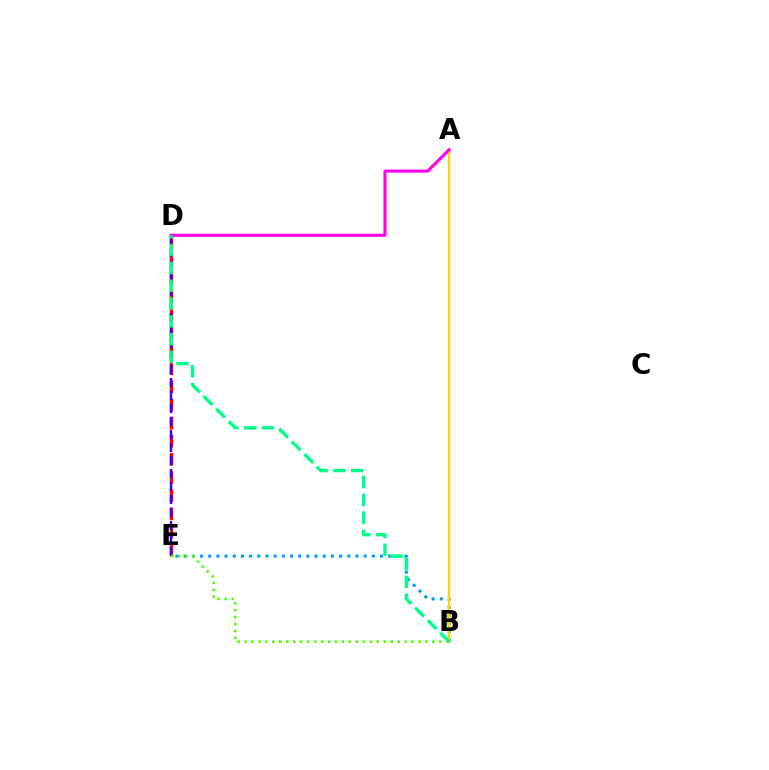{('B', 'E'): [{'color': '#009eff', 'line_style': 'dotted', 'thickness': 2.22}, {'color': '#4fff00', 'line_style': 'dotted', 'thickness': 1.89}], ('D', 'E'): [{'color': '#ff0000', 'line_style': 'dashed', 'thickness': 2.47}, {'color': '#3700ff', 'line_style': 'dashed', 'thickness': 1.77}], ('A', 'B'): [{'color': '#ffd500', 'line_style': 'solid', 'thickness': 1.66}], ('A', 'D'): [{'color': '#ff00ed', 'line_style': 'solid', 'thickness': 2.21}], ('B', 'D'): [{'color': '#00ff86', 'line_style': 'dashed', 'thickness': 2.42}]}